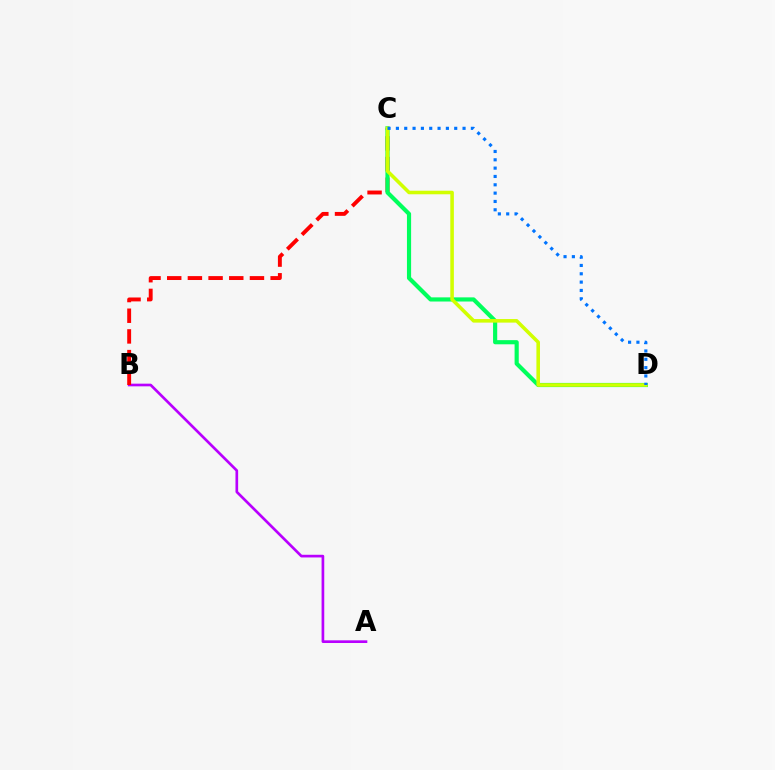{('A', 'B'): [{'color': '#b900ff', 'line_style': 'solid', 'thickness': 1.93}], ('B', 'C'): [{'color': '#ff0000', 'line_style': 'dashed', 'thickness': 2.81}], ('C', 'D'): [{'color': '#00ff5c', 'line_style': 'solid', 'thickness': 2.99}, {'color': '#d1ff00', 'line_style': 'solid', 'thickness': 2.56}, {'color': '#0074ff', 'line_style': 'dotted', 'thickness': 2.26}]}